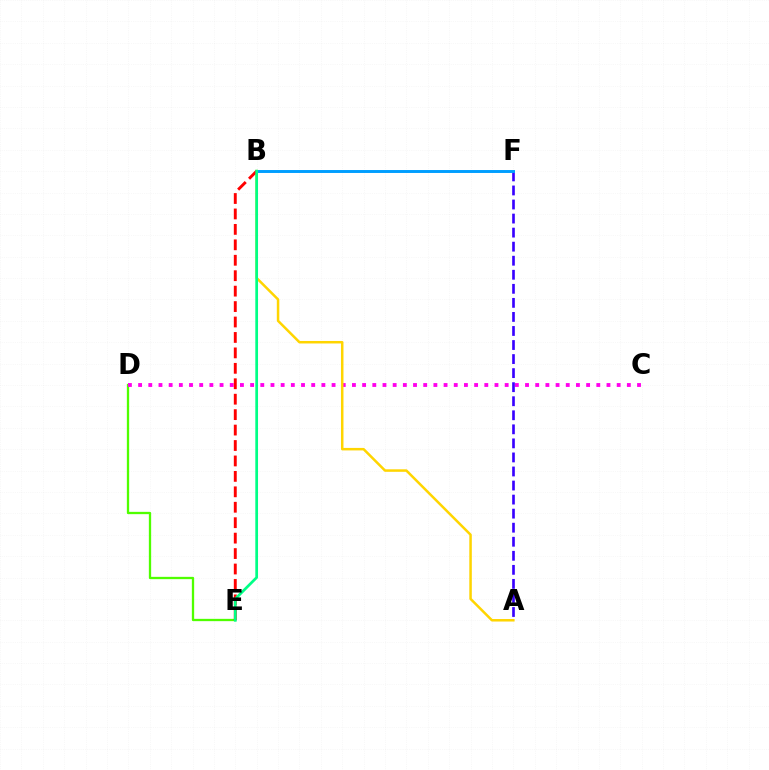{('D', 'E'): [{'color': '#4fff00', 'line_style': 'solid', 'thickness': 1.66}], ('C', 'D'): [{'color': '#ff00ed', 'line_style': 'dotted', 'thickness': 2.77}], ('A', 'F'): [{'color': '#3700ff', 'line_style': 'dashed', 'thickness': 1.91}], ('B', 'F'): [{'color': '#009eff', 'line_style': 'solid', 'thickness': 2.11}], ('A', 'B'): [{'color': '#ffd500', 'line_style': 'solid', 'thickness': 1.8}], ('B', 'E'): [{'color': '#ff0000', 'line_style': 'dashed', 'thickness': 2.1}, {'color': '#00ff86', 'line_style': 'solid', 'thickness': 1.96}]}